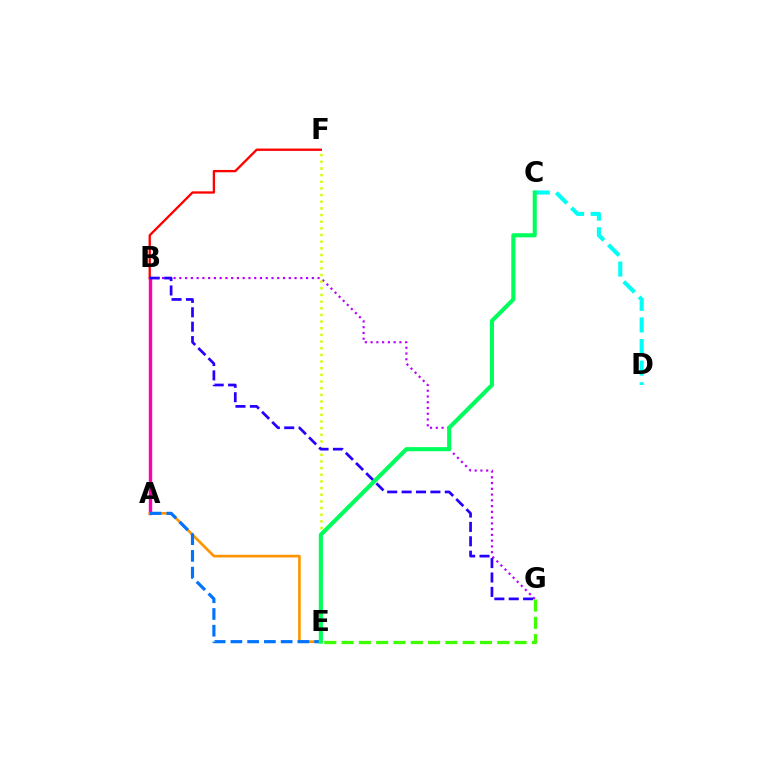{('E', 'G'): [{'color': '#3dff00', 'line_style': 'dashed', 'thickness': 2.35}], ('A', 'B'): [{'color': '#ff00ac', 'line_style': 'solid', 'thickness': 2.43}], ('B', 'G'): [{'color': '#b900ff', 'line_style': 'dotted', 'thickness': 1.56}, {'color': '#2500ff', 'line_style': 'dashed', 'thickness': 1.96}], ('E', 'F'): [{'color': '#d1ff00', 'line_style': 'dotted', 'thickness': 1.81}], ('B', 'F'): [{'color': '#ff0000', 'line_style': 'solid', 'thickness': 1.67}], ('A', 'E'): [{'color': '#ff9400', 'line_style': 'solid', 'thickness': 1.92}, {'color': '#0074ff', 'line_style': 'dashed', 'thickness': 2.27}], ('C', 'D'): [{'color': '#00fff6', 'line_style': 'dashed', 'thickness': 2.93}], ('C', 'E'): [{'color': '#00ff5c', 'line_style': 'solid', 'thickness': 2.95}]}